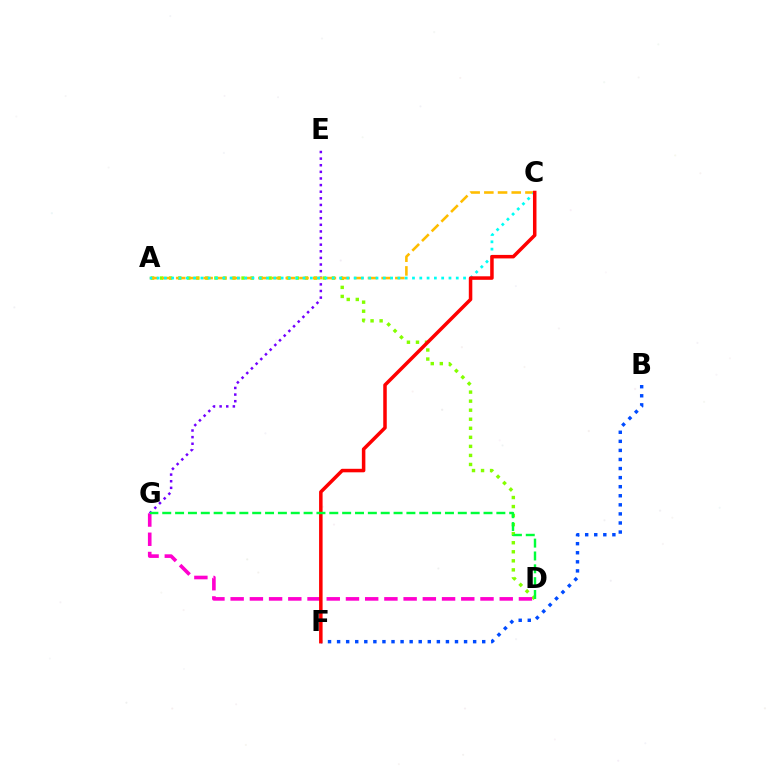{('A', 'D'): [{'color': '#84ff00', 'line_style': 'dotted', 'thickness': 2.46}], ('D', 'G'): [{'color': '#ff00cf', 'line_style': 'dashed', 'thickness': 2.61}, {'color': '#00ff39', 'line_style': 'dashed', 'thickness': 1.75}], ('B', 'F'): [{'color': '#004bff', 'line_style': 'dotted', 'thickness': 2.46}], ('E', 'G'): [{'color': '#7200ff', 'line_style': 'dotted', 'thickness': 1.8}], ('A', 'C'): [{'color': '#ffbd00', 'line_style': 'dashed', 'thickness': 1.86}, {'color': '#00fff6', 'line_style': 'dotted', 'thickness': 1.98}], ('C', 'F'): [{'color': '#ff0000', 'line_style': 'solid', 'thickness': 2.53}]}